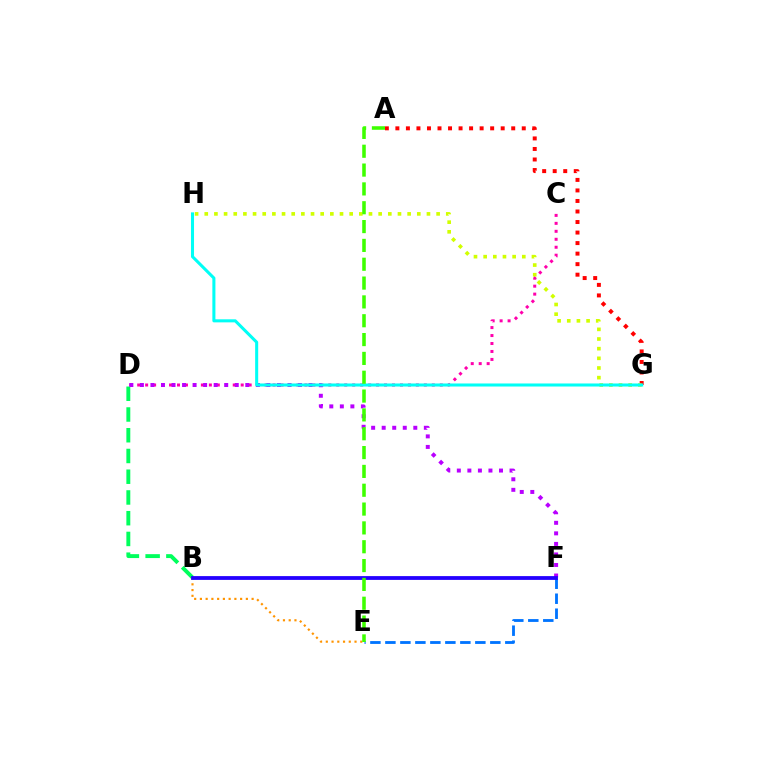{('C', 'D'): [{'color': '#ff00ac', 'line_style': 'dotted', 'thickness': 2.16}], ('E', 'F'): [{'color': '#0074ff', 'line_style': 'dashed', 'thickness': 2.04}], ('A', 'G'): [{'color': '#ff0000', 'line_style': 'dotted', 'thickness': 2.86}], ('B', 'D'): [{'color': '#00ff5c', 'line_style': 'dashed', 'thickness': 2.82}], ('D', 'F'): [{'color': '#b900ff', 'line_style': 'dotted', 'thickness': 2.86}], ('G', 'H'): [{'color': '#d1ff00', 'line_style': 'dotted', 'thickness': 2.62}, {'color': '#00fff6', 'line_style': 'solid', 'thickness': 2.2}], ('B', 'E'): [{'color': '#ff9400', 'line_style': 'dotted', 'thickness': 1.56}], ('B', 'F'): [{'color': '#2500ff', 'line_style': 'solid', 'thickness': 2.74}], ('A', 'E'): [{'color': '#3dff00', 'line_style': 'dashed', 'thickness': 2.56}]}